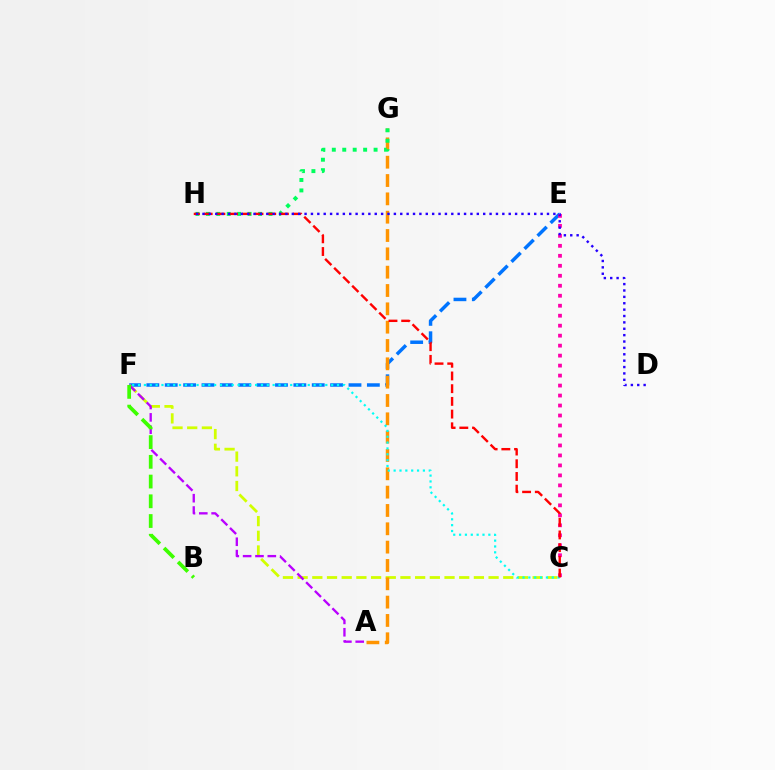{('E', 'F'): [{'color': '#0074ff', 'line_style': 'dashed', 'thickness': 2.5}], ('C', 'E'): [{'color': '#ff00ac', 'line_style': 'dotted', 'thickness': 2.71}], ('C', 'F'): [{'color': '#d1ff00', 'line_style': 'dashed', 'thickness': 2.0}, {'color': '#00fff6', 'line_style': 'dotted', 'thickness': 1.59}], ('A', 'G'): [{'color': '#ff9400', 'line_style': 'dashed', 'thickness': 2.49}], ('A', 'F'): [{'color': '#b900ff', 'line_style': 'dashed', 'thickness': 1.68}], ('B', 'F'): [{'color': '#3dff00', 'line_style': 'dashed', 'thickness': 2.68}], ('G', 'H'): [{'color': '#00ff5c', 'line_style': 'dotted', 'thickness': 2.84}], ('C', 'H'): [{'color': '#ff0000', 'line_style': 'dashed', 'thickness': 1.73}], ('D', 'H'): [{'color': '#2500ff', 'line_style': 'dotted', 'thickness': 1.73}]}